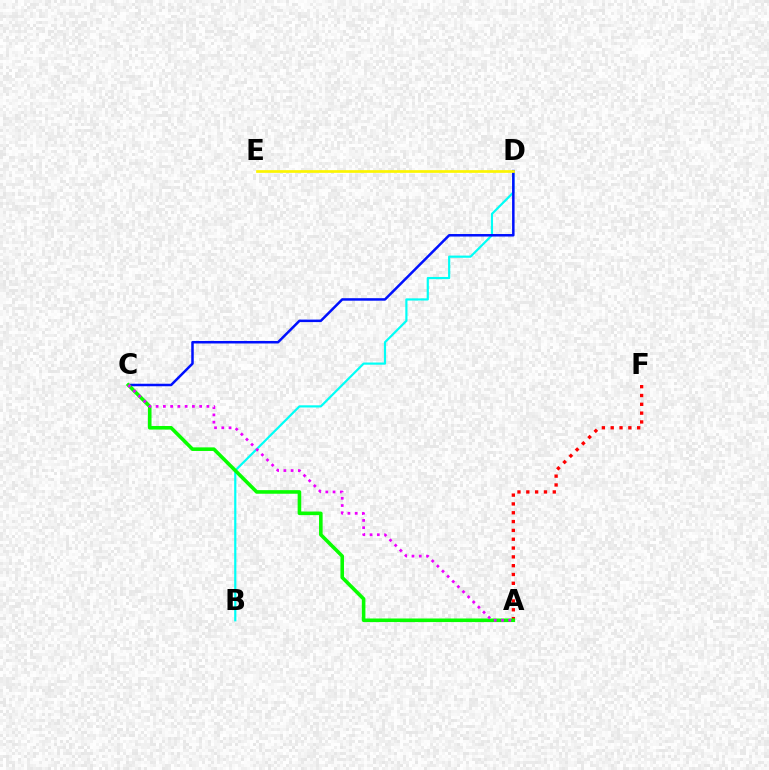{('A', 'F'): [{'color': '#ff0000', 'line_style': 'dotted', 'thickness': 2.4}], ('B', 'D'): [{'color': '#00fff6', 'line_style': 'solid', 'thickness': 1.57}], ('C', 'D'): [{'color': '#0010ff', 'line_style': 'solid', 'thickness': 1.81}], ('A', 'C'): [{'color': '#08ff00', 'line_style': 'solid', 'thickness': 2.58}, {'color': '#ee00ff', 'line_style': 'dotted', 'thickness': 1.97}], ('D', 'E'): [{'color': '#fcf500', 'line_style': 'solid', 'thickness': 1.95}]}